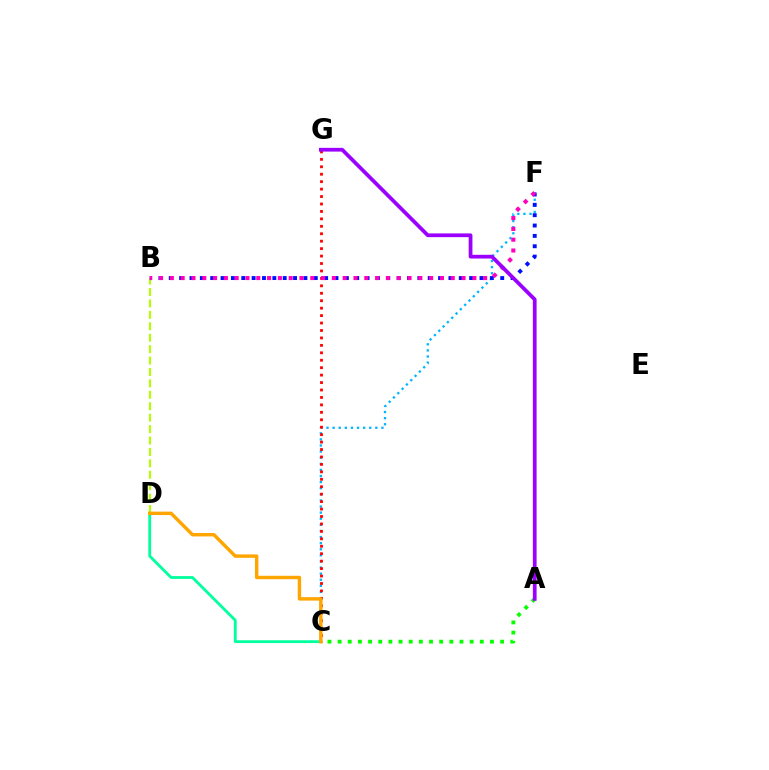{('B', 'D'): [{'color': '#b3ff00', 'line_style': 'dashed', 'thickness': 1.55}], ('C', 'F'): [{'color': '#00b5ff', 'line_style': 'dotted', 'thickness': 1.66}], ('B', 'F'): [{'color': '#0010ff', 'line_style': 'dotted', 'thickness': 2.81}, {'color': '#ff00bd', 'line_style': 'dotted', 'thickness': 2.94}], ('C', 'G'): [{'color': '#ff0000', 'line_style': 'dotted', 'thickness': 2.02}], ('A', 'C'): [{'color': '#08ff00', 'line_style': 'dotted', 'thickness': 2.76}], ('C', 'D'): [{'color': '#00ff9d', 'line_style': 'solid', 'thickness': 2.02}, {'color': '#ffa500', 'line_style': 'solid', 'thickness': 2.47}], ('A', 'G'): [{'color': '#9b00ff', 'line_style': 'solid', 'thickness': 2.7}]}